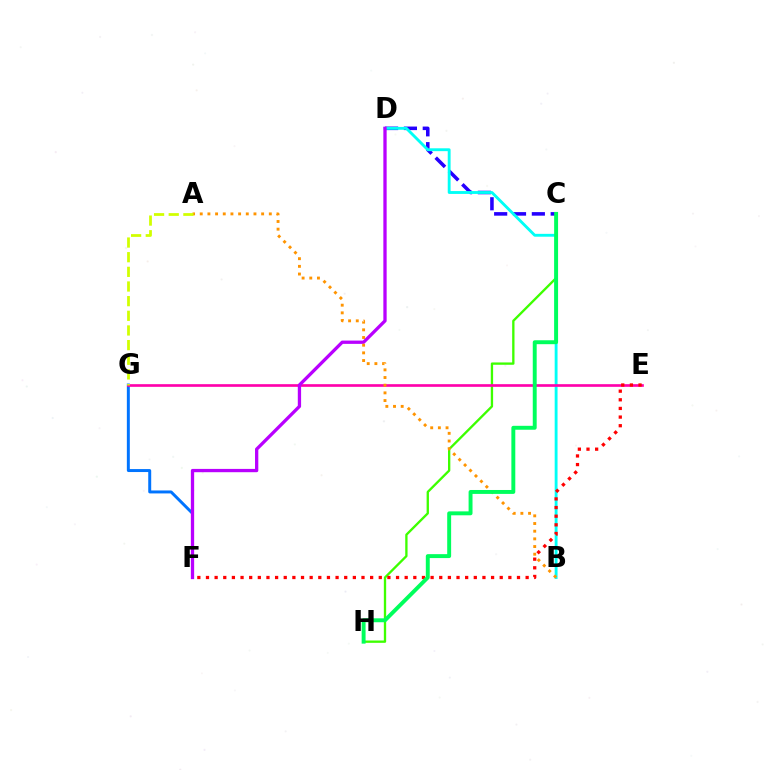{('C', 'D'): [{'color': '#2500ff', 'line_style': 'dashed', 'thickness': 2.56}], ('C', 'H'): [{'color': '#3dff00', 'line_style': 'solid', 'thickness': 1.68}, {'color': '#00ff5c', 'line_style': 'solid', 'thickness': 2.82}], ('B', 'D'): [{'color': '#00fff6', 'line_style': 'solid', 'thickness': 2.06}], ('F', 'G'): [{'color': '#0074ff', 'line_style': 'solid', 'thickness': 2.13}], ('E', 'G'): [{'color': '#ff00ac', 'line_style': 'solid', 'thickness': 1.92}], ('D', 'F'): [{'color': '#b900ff', 'line_style': 'solid', 'thickness': 2.37}], ('A', 'B'): [{'color': '#ff9400', 'line_style': 'dotted', 'thickness': 2.09}], ('A', 'G'): [{'color': '#d1ff00', 'line_style': 'dashed', 'thickness': 1.99}], ('E', 'F'): [{'color': '#ff0000', 'line_style': 'dotted', 'thickness': 2.35}]}